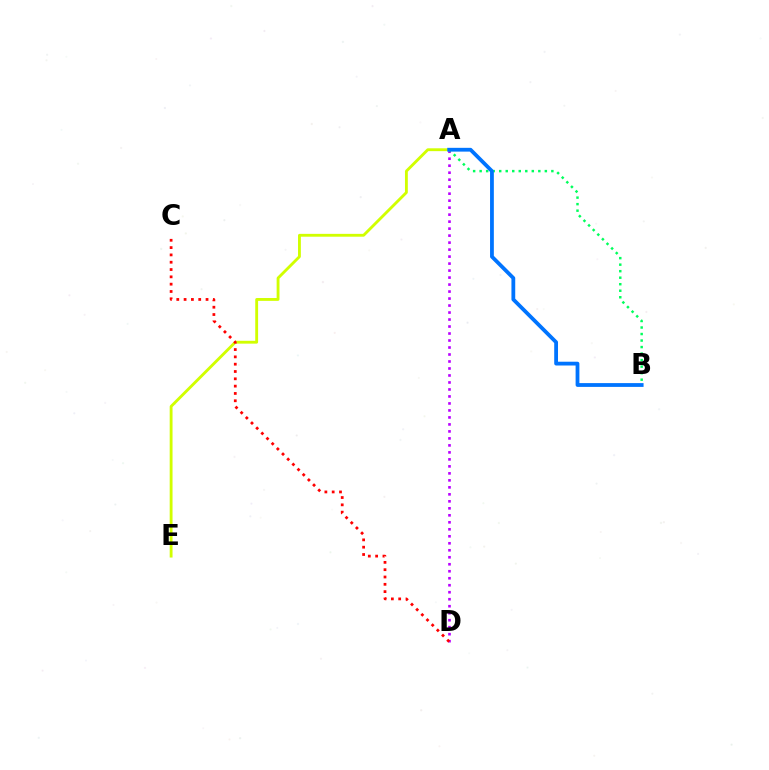{('A', 'E'): [{'color': '#d1ff00', 'line_style': 'solid', 'thickness': 2.05}], ('A', 'D'): [{'color': '#b900ff', 'line_style': 'dotted', 'thickness': 1.9}], ('A', 'B'): [{'color': '#00ff5c', 'line_style': 'dotted', 'thickness': 1.77}, {'color': '#0074ff', 'line_style': 'solid', 'thickness': 2.73}], ('C', 'D'): [{'color': '#ff0000', 'line_style': 'dotted', 'thickness': 1.99}]}